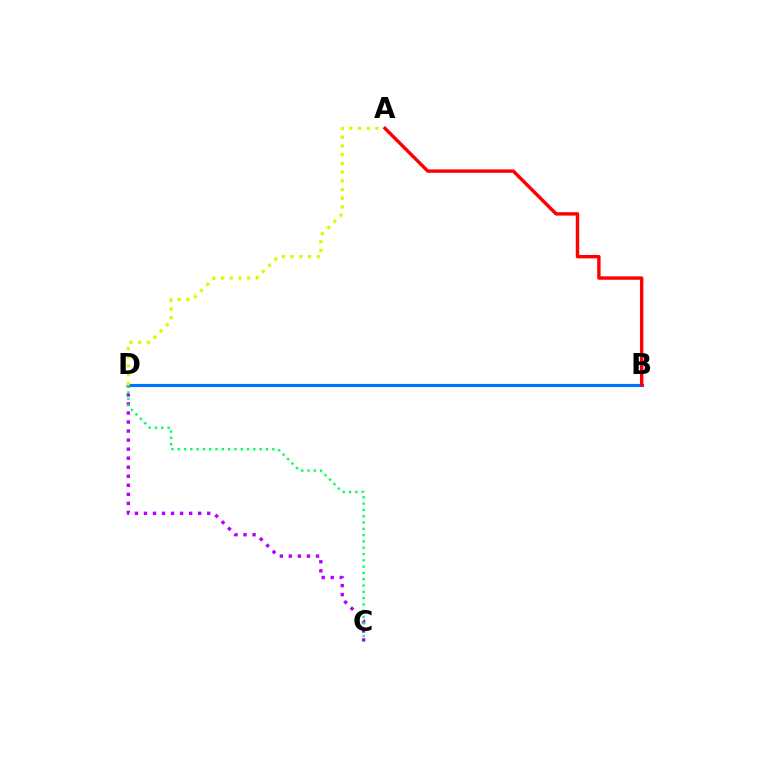{('B', 'D'): [{'color': '#0074ff', 'line_style': 'solid', 'thickness': 2.28}], ('C', 'D'): [{'color': '#b900ff', 'line_style': 'dotted', 'thickness': 2.45}, {'color': '#00ff5c', 'line_style': 'dotted', 'thickness': 1.71}], ('A', 'D'): [{'color': '#d1ff00', 'line_style': 'dotted', 'thickness': 2.37}], ('A', 'B'): [{'color': '#ff0000', 'line_style': 'solid', 'thickness': 2.45}]}